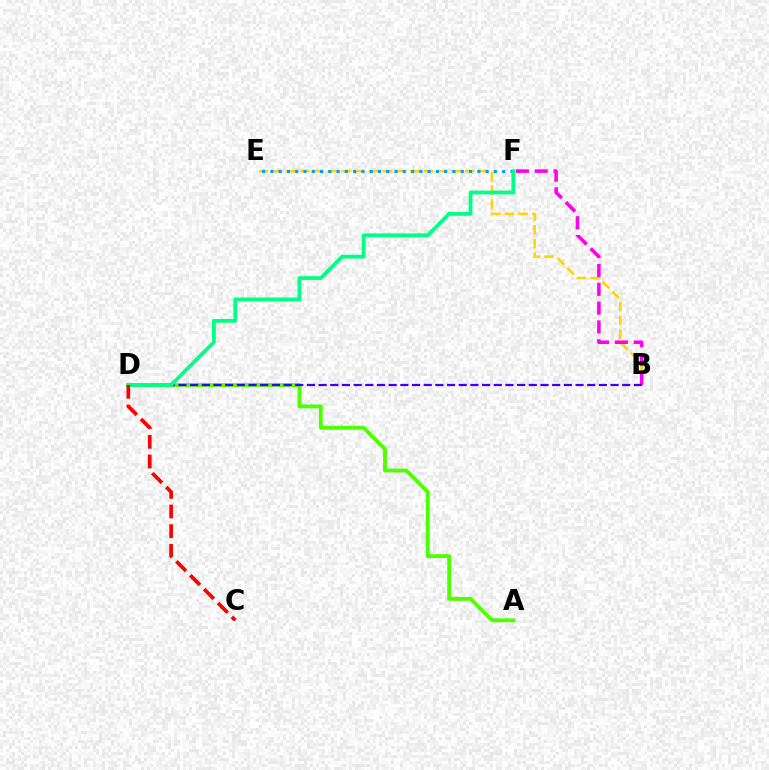{('B', 'E'): [{'color': '#ffd500', 'line_style': 'dashed', 'thickness': 1.87}], ('A', 'D'): [{'color': '#4fff00', 'line_style': 'solid', 'thickness': 2.78}], ('B', 'F'): [{'color': '#ff00ed', 'line_style': 'dashed', 'thickness': 2.56}], ('E', 'F'): [{'color': '#009eff', 'line_style': 'dotted', 'thickness': 2.25}], ('B', 'D'): [{'color': '#3700ff', 'line_style': 'dashed', 'thickness': 1.59}], ('D', 'F'): [{'color': '#00ff86', 'line_style': 'solid', 'thickness': 2.73}], ('C', 'D'): [{'color': '#ff0000', 'line_style': 'dashed', 'thickness': 2.67}]}